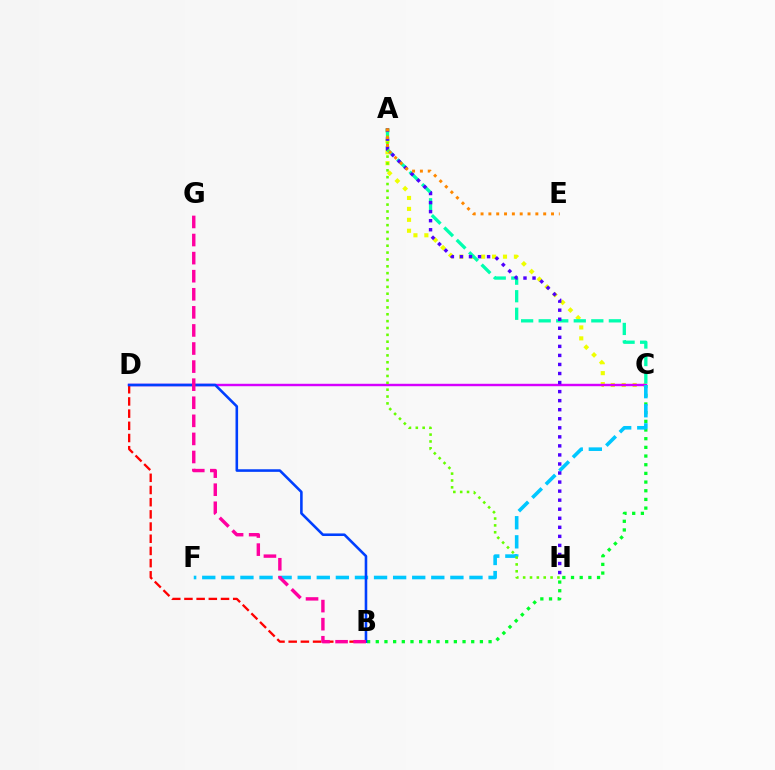{('A', 'C'): [{'color': '#eeff00', 'line_style': 'dotted', 'thickness': 2.97}, {'color': '#00ffaf', 'line_style': 'dashed', 'thickness': 2.38}], ('C', 'D'): [{'color': '#d600ff', 'line_style': 'solid', 'thickness': 1.75}], ('B', 'C'): [{'color': '#00ff27', 'line_style': 'dotted', 'thickness': 2.36}], ('B', 'D'): [{'color': '#ff0000', 'line_style': 'dashed', 'thickness': 1.66}, {'color': '#003fff', 'line_style': 'solid', 'thickness': 1.86}], ('C', 'F'): [{'color': '#00c7ff', 'line_style': 'dashed', 'thickness': 2.59}], ('A', 'H'): [{'color': '#66ff00', 'line_style': 'dotted', 'thickness': 1.86}, {'color': '#4f00ff', 'line_style': 'dotted', 'thickness': 2.46}], ('B', 'G'): [{'color': '#ff00a0', 'line_style': 'dashed', 'thickness': 2.46}], ('A', 'E'): [{'color': '#ff8800', 'line_style': 'dotted', 'thickness': 2.13}]}